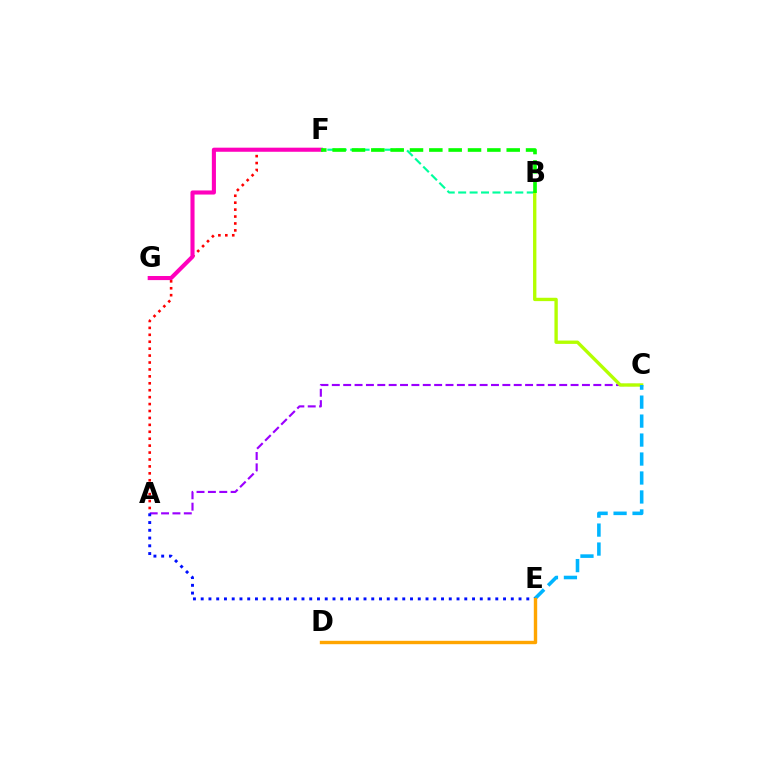{('A', 'F'): [{'color': '#ff0000', 'line_style': 'dotted', 'thickness': 1.88}], ('A', 'C'): [{'color': '#9b00ff', 'line_style': 'dashed', 'thickness': 1.54}], ('B', 'F'): [{'color': '#00ff9d', 'line_style': 'dashed', 'thickness': 1.55}, {'color': '#08ff00', 'line_style': 'dashed', 'thickness': 2.63}], ('B', 'C'): [{'color': '#b3ff00', 'line_style': 'solid', 'thickness': 2.41}], ('C', 'E'): [{'color': '#00b5ff', 'line_style': 'dashed', 'thickness': 2.58}], ('F', 'G'): [{'color': '#ff00bd', 'line_style': 'solid', 'thickness': 2.95}], ('A', 'E'): [{'color': '#0010ff', 'line_style': 'dotted', 'thickness': 2.11}], ('D', 'E'): [{'color': '#ffa500', 'line_style': 'solid', 'thickness': 2.44}]}